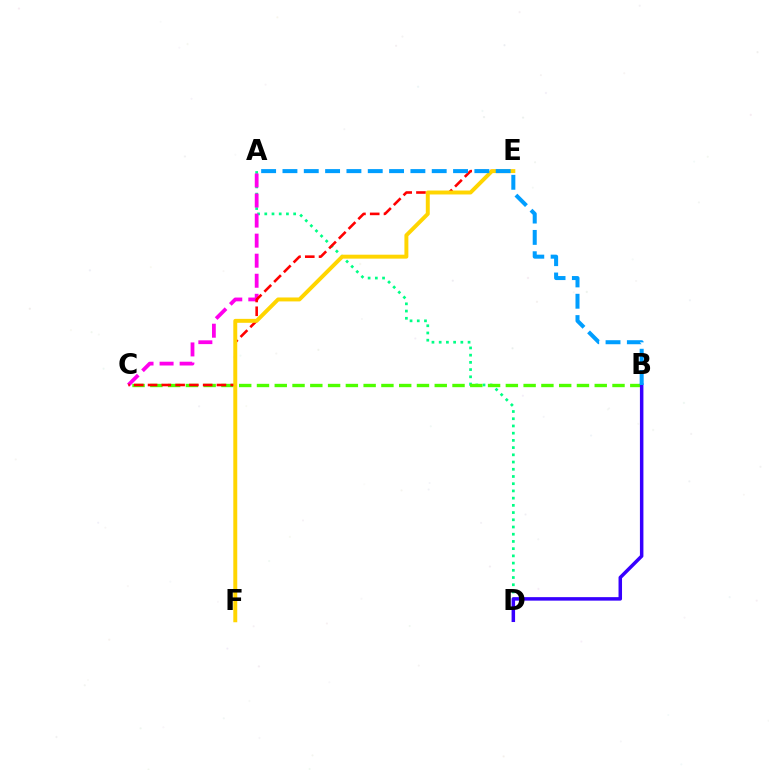{('A', 'D'): [{'color': '#00ff86', 'line_style': 'dotted', 'thickness': 1.96}], ('A', 'C'): [{'color': '#ff00ed', 'line_style': 'dashed', 'thickness': 2.72}], ('B', 'C'): [{'color': '#4fff00', 'line_style': 'dashed', 'thickness': 2.41}], ('C', 'E'): [{'color': '#ff0000', 'line_style': 'dashed', 'thickness': 1.87}], ('E', 'F'): [{'color': '#ffd500', 'line_style': 'solid', 'thickness': 2.84}], ('B', 'D'): [{'color': '#3700ff', 'line_style': 'solid', 'thickness': 2.52}], ('A', 'B'): [{'color': '#009eff', 'line_style': 'dashed', 'thickness': 2.9}]}